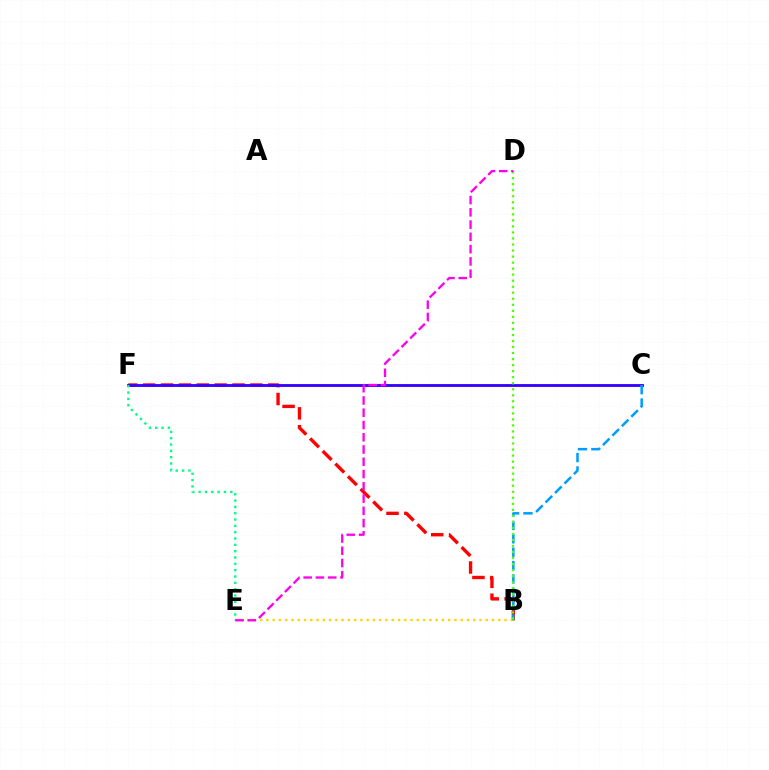{('B', 'F'): [{'color': '#ff0000', 'line_style': 'dashed', 'thickness': 2.43}], ('C', 'F'): [{'color': '#3700ff', 'line_style': 'solid', 'thickness': 2.05}], ('B', 'E'): [{'color': '#ffd500', 'line_style': 'dotted', 'thickness': 1.7}], ('B', 'C'): [{'color': '#009eff', 'line_style': 'dashed', 'thickness': 1.82}], ('B', 'D'): [{'color': '#4fff00', 'line_style': 'dotted', 'thickness': 1.64}], ('E', 'F'): [{'color': '#00ff86', 'line_style': 'dotted', 'thickness': 1.72}], ('D', 'E'): [{'color': '#ff00ed', 'line_style': 'dashed', 'thickness': 1.67}]}